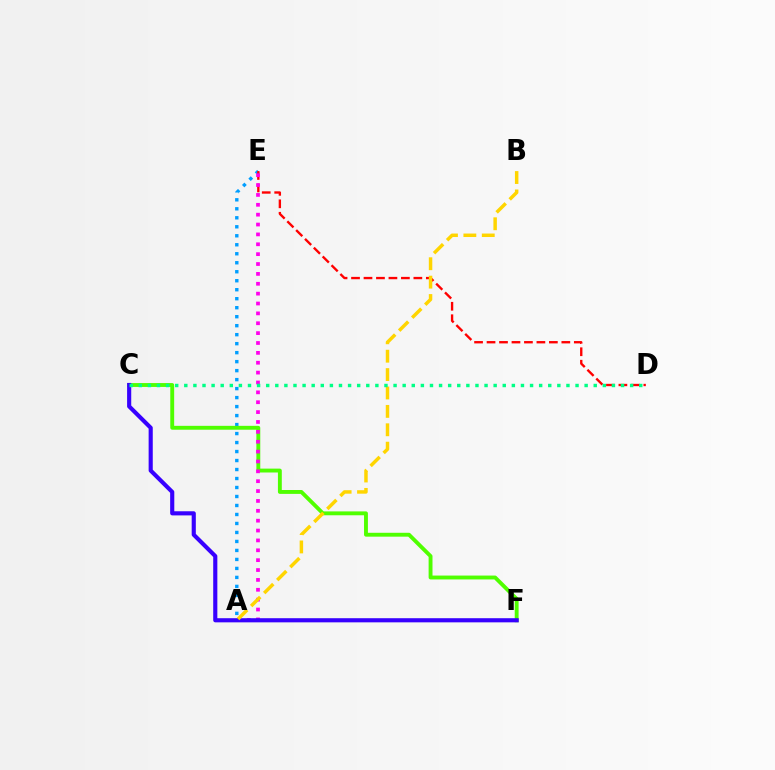{('A', 'E'): [{'color': '#009eff', 'line_style': 'dotted', 'thickness': 2.44}, {'color': '#ff00ed', 'line_style': 'dotted', 'thickness': 2.68}], ('C', 'F'): [{'color': '#4fff00', 'line_style': 'solid', 'thickness': 2.79}, {'color': '#3700ff', 'line_style': 'solid', 'thickness': 2.97}], ('D', 'E'): [{'color': '#ff0000', 'line_style': 'dashed', 'thickness': 1.69}], ('A', 'B'): [{'color': '#ffd500', 'line_style': 'dashed', 'thickness': 2.5}], ('C', 'D'): [{'color': '#00ff86', 'line_style': 'dotted', 'thickness': 2.47}]}